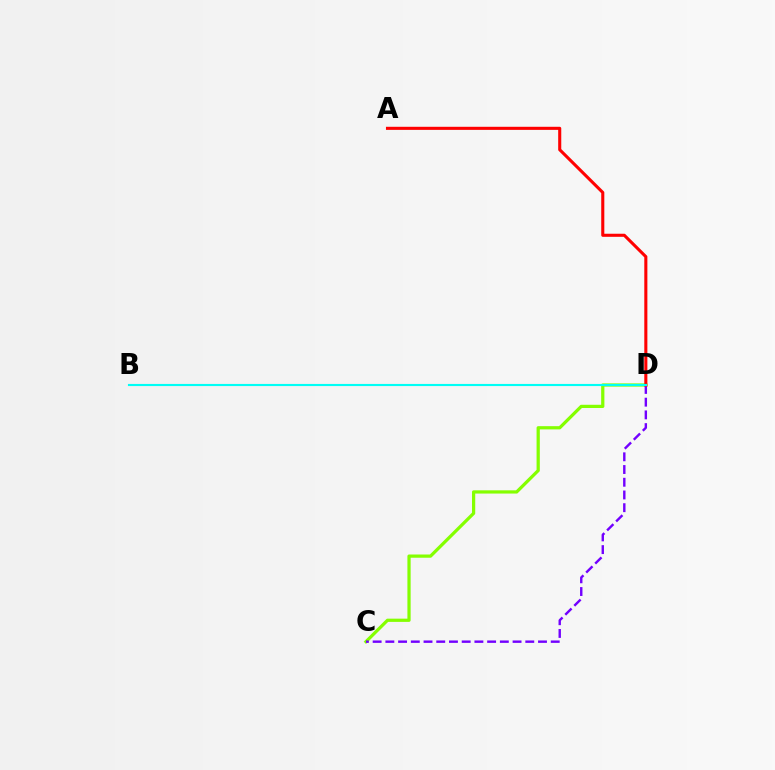{('C', 'D'): [{'color': '#84ff00', 'line_style': 'solid', 'thickness': 2.33}, {'color': '#7200ff', 'line_style': 'dashed', 'thickness': 1.73}], ('A', 'D'): [{'color': '#ff0000', 'line_style': 'solid', 'thickness': 2.22}], ('B', 'D'): [{'color': '#00fff6', 'line_style': 'solid', 'thickness': 1.53}]}